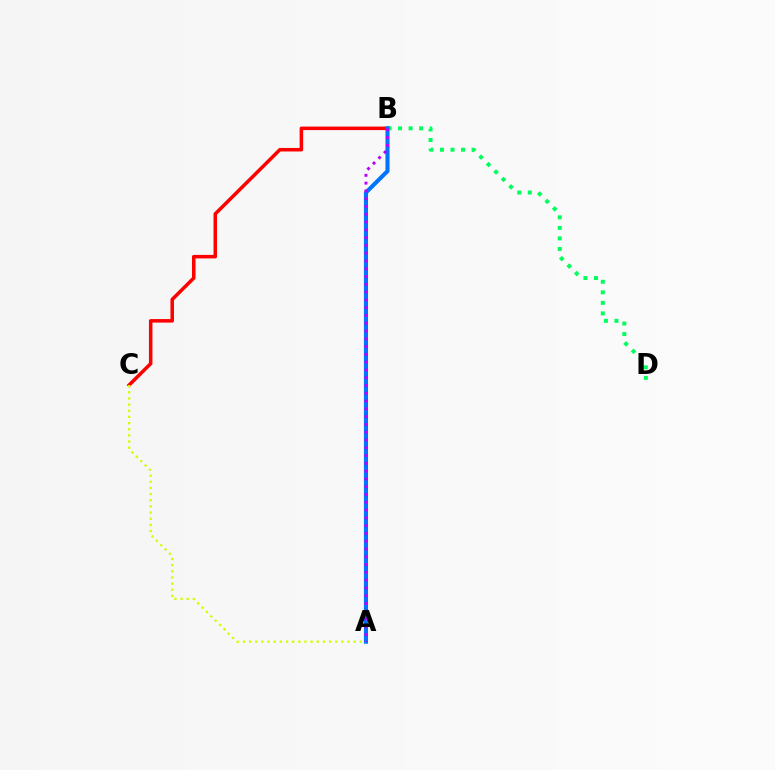{('B', 'C'): [{'color': '#ff0000', 'line_style': 'solid', 'thickness': 2.53}], ('B', 'D'): [{'color': '#00ff5c', 'line_style': 'dotted', 'thickness': 2.87}], ('A', 'B'): [{'color': '#0074ff', 'line_style': 'solid', 'thickness': 2.95}, {'color': '#b900ff', 'line_style': 'dotted', 'thickness': 2.11}], ('A', 'C'): [{'color': '#d1ff00', 'line_style': 'dotted', 'thickness': 1.67}]}